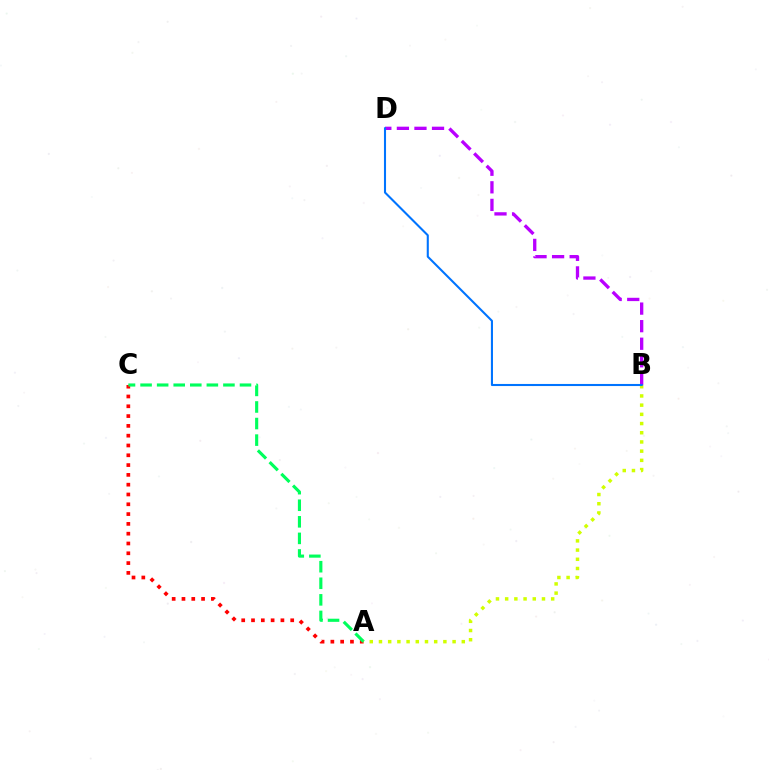{('A', 'C'): [{'color': '#ff0000', 'line_style': 'dotted', 'thickness': 2.66}, {'color': '#00ff5c', 'line_style': 'dashed', 'thickness': 2.25}], ('B', 'D'): [{'color': '#b900ff', 'line_style': 'dashed', 'thickness': 2.39}, {'color': '#0074ff', 'line_style': 'solid', 'thickness': 1.5}], ('A', 'B'): [{'color': '#d1ff00', 'line_style': 'dotted', 'thickness': 2.5}]}